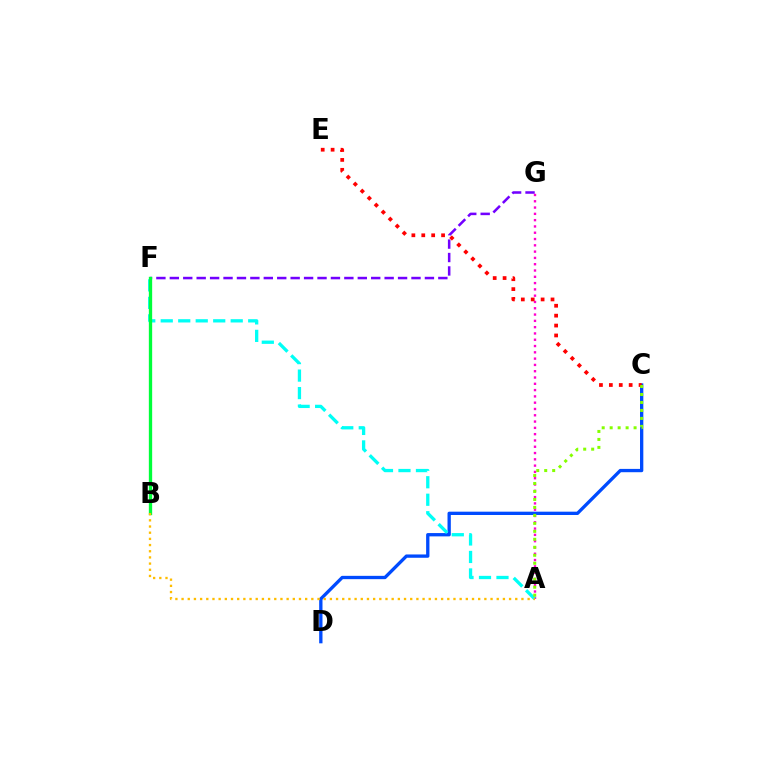{('C', 'D'): [{'color': '#004bff', 'line_style': 'solid', 'thickness': 2.39}], ('A', 'G'): [{'color': '#ff00cf', 'line_style': 'dotted', 'thickness': 1.71}], ('F', 'G'): [{'color': '#7200ff', 'line_style': 'dashed', 'thickness': 1.82}], ('A', 'F'): [{'color': '#00fff6', 'line_style': 'dashed', 'thickness': 2.38}], ('B', 'F'): [{'color': '#00ff39', 'line_style': 'solid', 'thickness': 2.39}], ('A', 'B'): [{'color': '#ffbd00', 'line_style': 'dotted', 'thickness': 1.68}], ('C', 'E'): [{'color': '#ff0000', 'line_style': 'dotted', 'thickness': 2.69}], ('A', 'C'): [{'color': '#84ff00', 'line_style': 'dotted', 'thickness': 2.17}]}